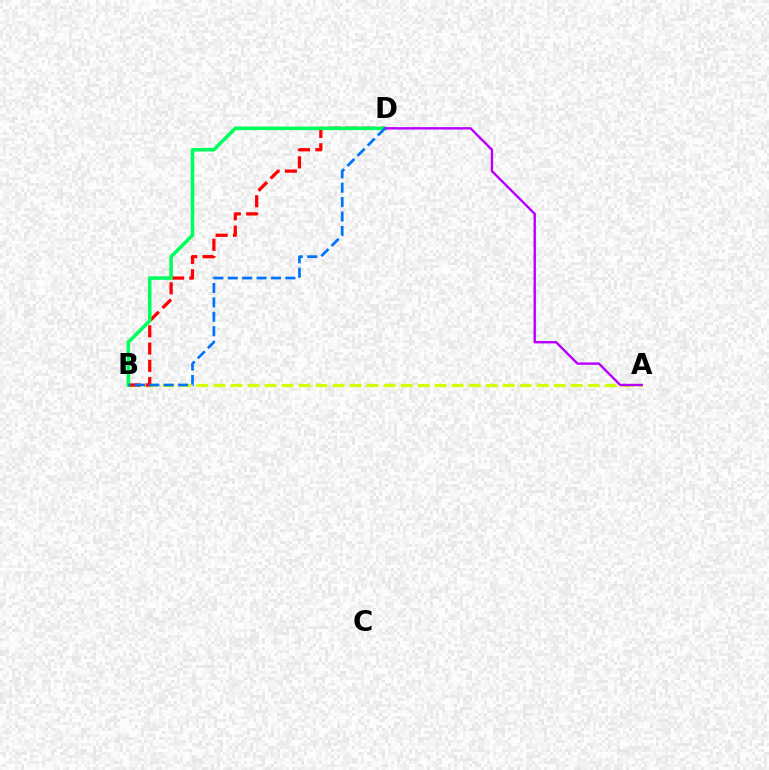{('A', 'B'): [{'color': '#d1ff00', 'line_style': 'dashed', 'thickness': 2.31}], ('B', 'D'): [{'color': '#ff0000', 'line_style': 'dashed', 'thickness': 2.35}, {'color': '#00ff5c', 'line_style': 'solid', 'thickness': 2.57}, {'color': '#0074ff', 'line_style': 'dashed', 'thickness': 1.96}], ('A', 'D'): [{'color': '#b900ff', 'line_style': 'solid', 'thickness': 1.73}]}